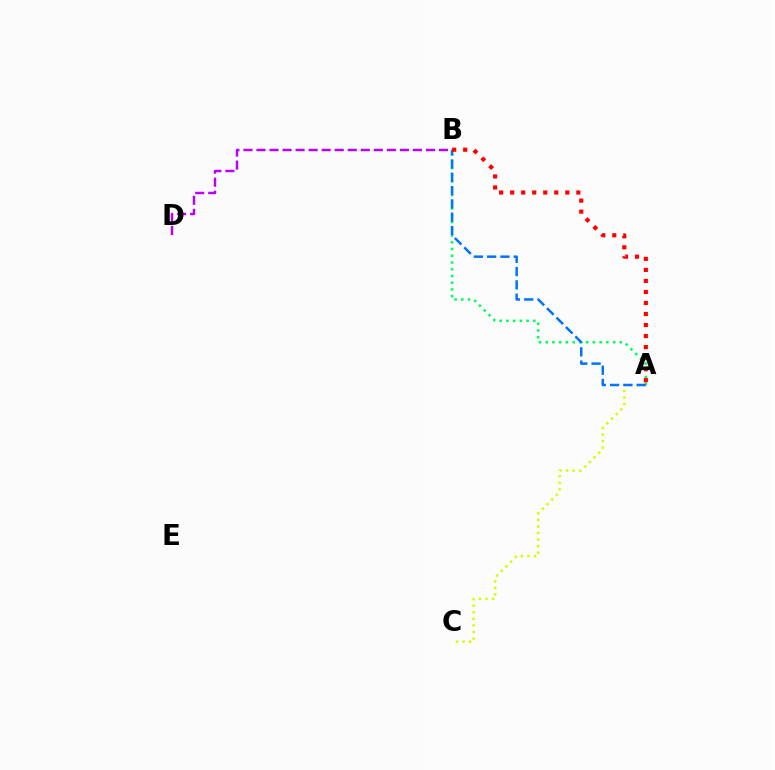{('B', 'D'): [{'color': '#b900ff', 'line_style': 'dashed', 'thickness': 1.77}], ('A', 'B'): [{'color': '#00ff5c', 'line_style': 'dotted', 'thickness': 1.83}, {'color': '#0074ff', 'line_style': 'dashed', 'thickness': 1.81}, {'color': '#ff0000', 'line_style': 'dotted', 'thickness': 3.0}], ('A', 'C'): [{'color': '#d1ff00', 'line_style': 'dotted', 'thickness': 1.78}]}